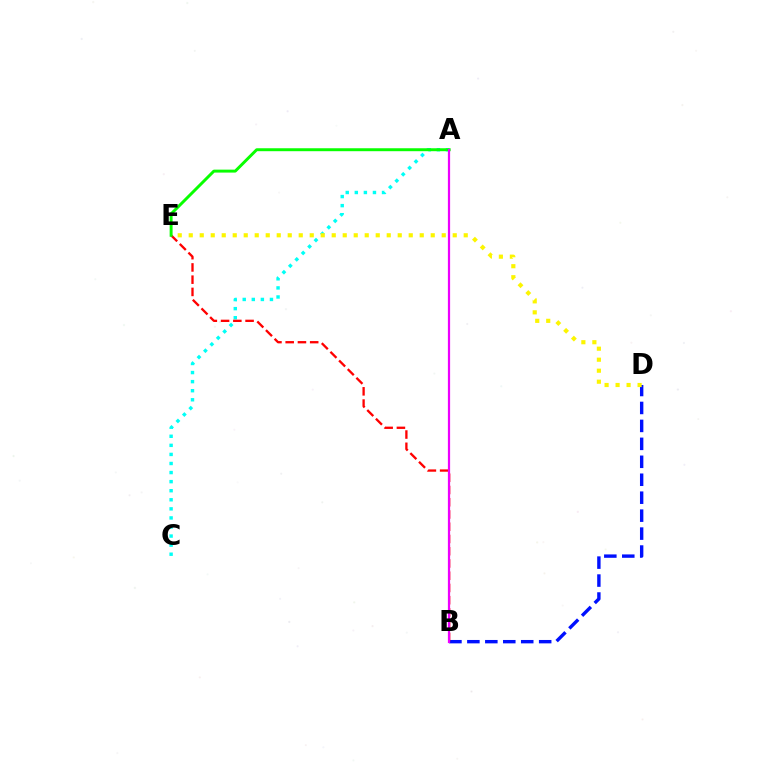{('A', 'C'): [{'color': '#00fff6', 'line_style': 'dotted', 'thickness': 2.46}], ('B', 'D'): [{'color': '#0010ff', 'line_style': 'dashed', 'thickness': 2.44}], ('B', 'E'): [{'color': '#ff0000', 'line_style': 'dashed', 'thickness': 1.66}], ('A', 'E'): [{'color': '#08ff00', 'line_style': 'solid', 'thickness': 2.12}], ('D', 'E'): [{'color': '#fcf500', 'line_style': 'dotted', 'thickness': 2.99}], ('A', 'B'): [{'color': '#ee00ff', 'line_style': 'solid', 'thickness': 1.6}]}